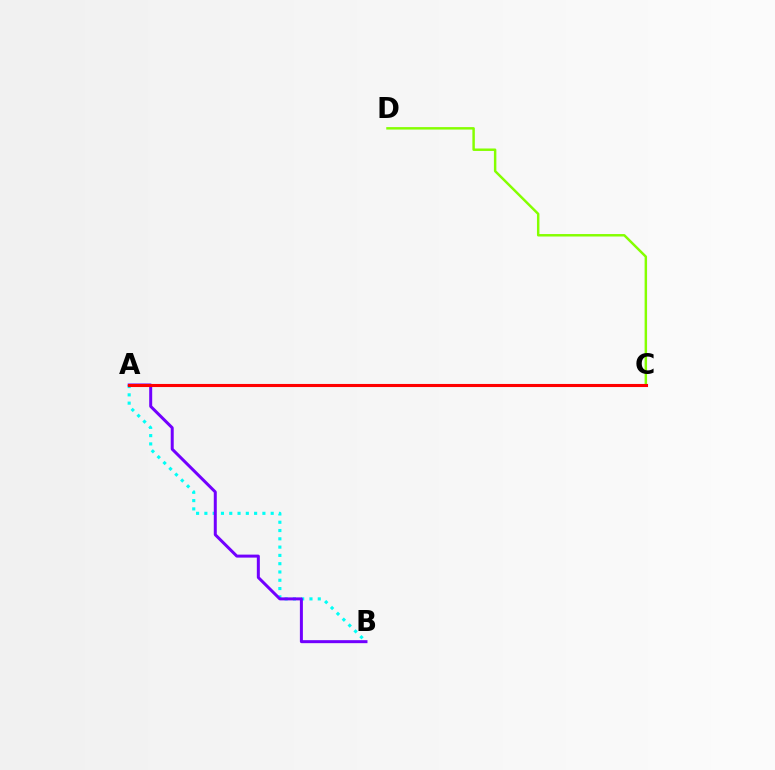{('C', 'D'): [{'color': '#84ff00', 'line_style': 'solid', 'thickness': 1.77}], ('A', 'B'): [{'color': '#00fff6', 'line_style': 'dotted', 'thickness': 2.25}, {'color': '#7200ff', 'line_style': 'solid', 'thickness': 2.16}], ('A', 'C'): [{'color': '#ff0000', 'line_style': 'solid', 'thickness': 2.22}]}